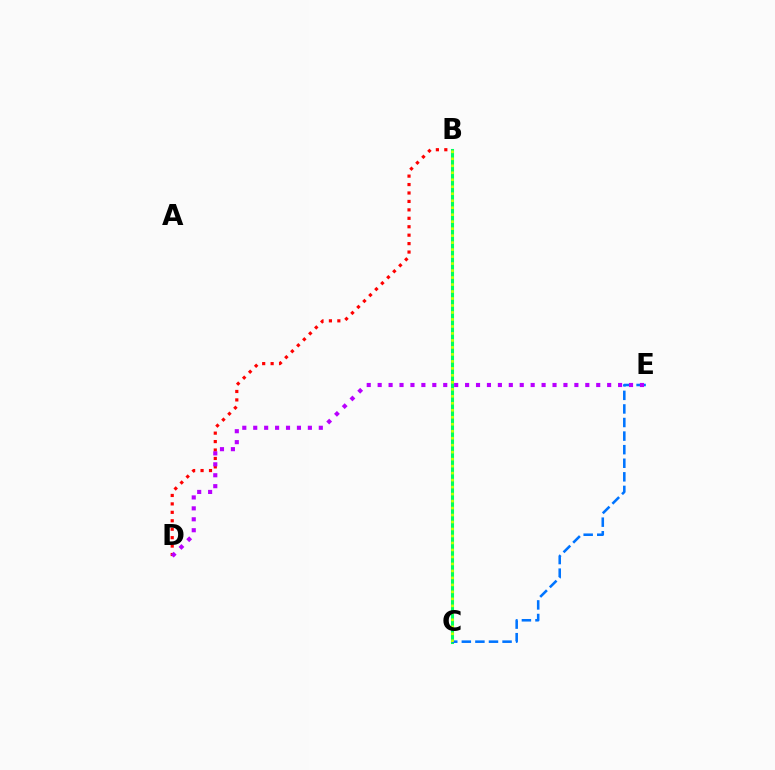{('B', 'D'): [{'color': '#ff0000', 'line_style': 'dotted', 'thickness': 2.29}], ('B', 'C'): [{'color': '#00ff5c', 'line_style': 'solid', 'thickness': 2.21}, {'color': '#d1ff00', 'line_style': 'dotted', 'thickness': 1.9}], ('C', 'E'): [{'color': '#0074ff', 'line_style': 'dashed', 'thickness': 1.84}], ('D', 'E'): [{'color': '#b900ff', 'line_style': 'dotted', 'thickness': 2.97}]}